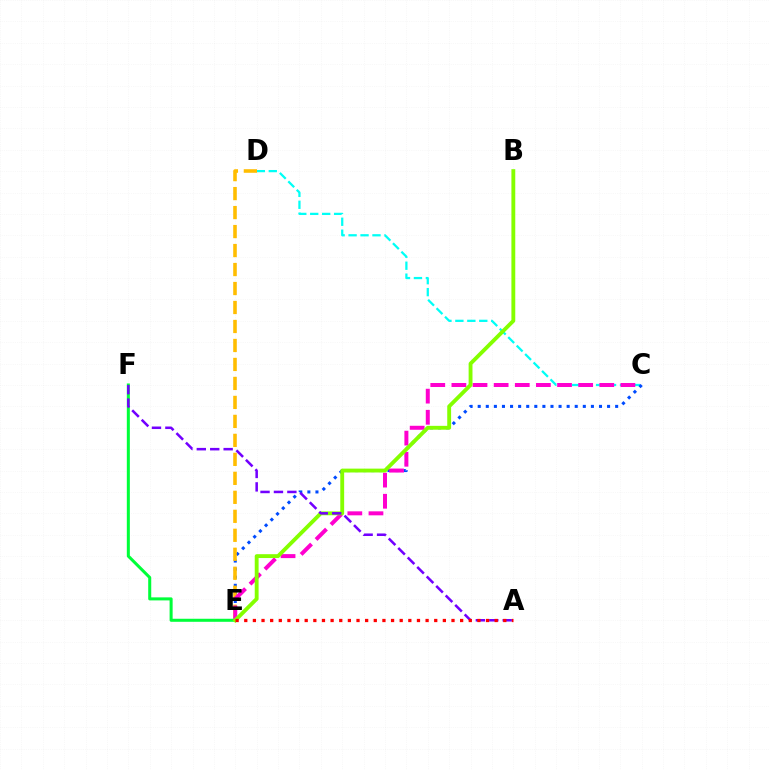{('C', 'D'): [{'color': '#00fff6', 'line_style': 'dashed', 'thickness': 1.62}], ('C', 'E'): [{'color': '#004bff', 'line_style': 'dotted', 'thickness': 2.2}, {'color': '#ff00cf', 'line_style': 'dashed', 'thickness': 2.87}], ('D', 'E'): [{'color': '#ffbd00', 'line_style': 'dashed', 'thickness': 2.58}], ('E', 'F'): [{'color': '#00ff39', 'line_style': 'solid', 'thickness': 2.18}], ('B', 'E'): [{'color': '#84ff00', 'line_style': 'solid', 'thickness': 2.78}], ('A', 'F'): [{'color': '#7200ff', 'line_style': 'dashed', 'thickness': 1.82}], ('A', 'E'): [{'color': '#ff0000', 'line_style': 'dotted', 'thickness': 2.35}]}